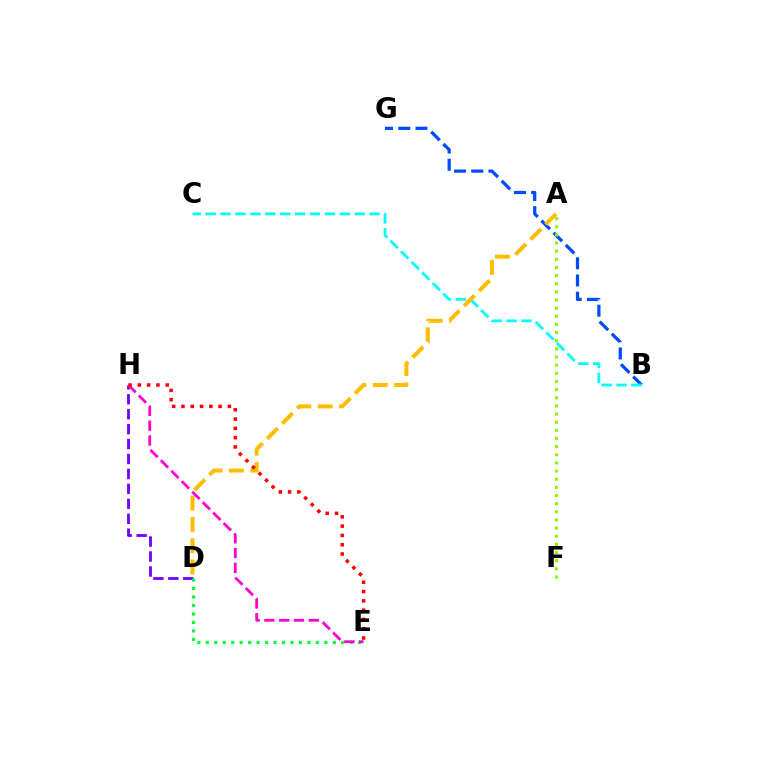{('D', 'H'): [{'color': '#7200ff', 'line_style': 'dashed', 'thickness': 2.03}], ('B', 'G'): [{'color': '#004bff', 'line_style': 'dashed', 'thickness': 2.34}], ('B', 'C'): [{'color': '#00fff6', 'line_style': 'dashed', 'thickness': 2.03}], ('A', 'F'): [{'color': '#84ff00', 'line_style': 'dotted', 'thickness': 2.21}], ('A', 'D'): [{'color': '#ffbd00', 'line_style': 'dashed', 'thickness': 2.89}], ('D', 'E'): [{'color': '#00ff39', 'line_style': 'dotted', 'thickness': 2.3}], ('E', 'H'): [{'color': '#ff00cf', 'line_style': 'dashed', 'thickness': 2.01}, {'color': '#ff0000', 'line_style': 'dotted', 'thickness': 2.52}]}